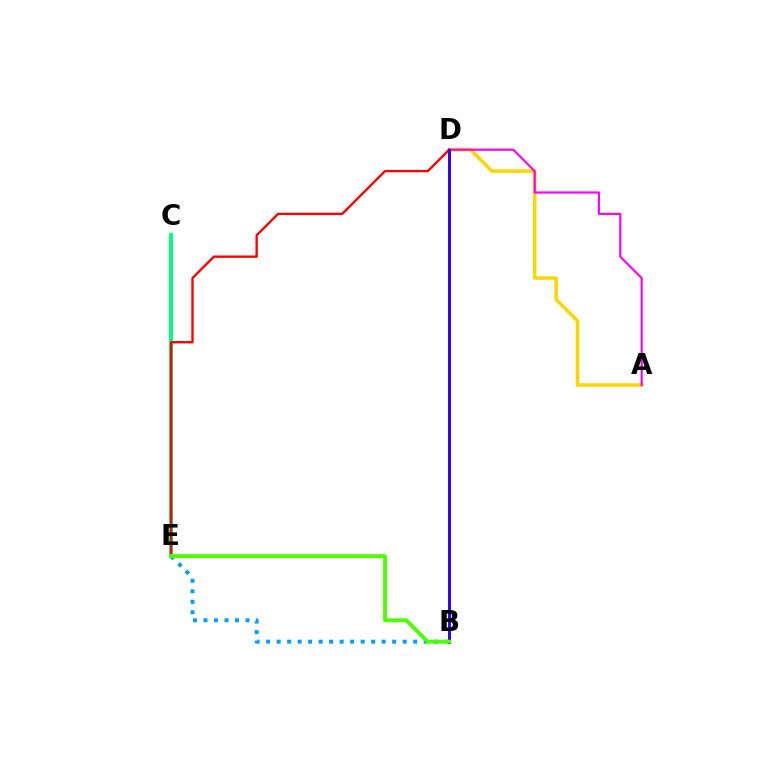{('A', 'D'): [{'color': '#ffd500', 'line_style': 'solid', 'thickness': 2.52}, {'color': '#ff00ed', 'line_style': 'solid', 'thickness': 1.56}], ('C', 'E'): [{'color': '#00ff86', 'line_style': 'solid', 'thickness': 2.89}], ('B', 'E'): [{'color': '#009eff', 'line_style': 'dotted', 'thickness': 2.85}, {'color': '#4fff00', 'line_style': 'solid', 'thickness': 2.79}], ('D', 'E'): [{'color': '#ff0000', 'line_style': 'solid', 'thickness': 1.7}], ('B', 'D'): [{'color': '#3700ff', 'line_style': 'solid', 'thickness': 2.15}]}